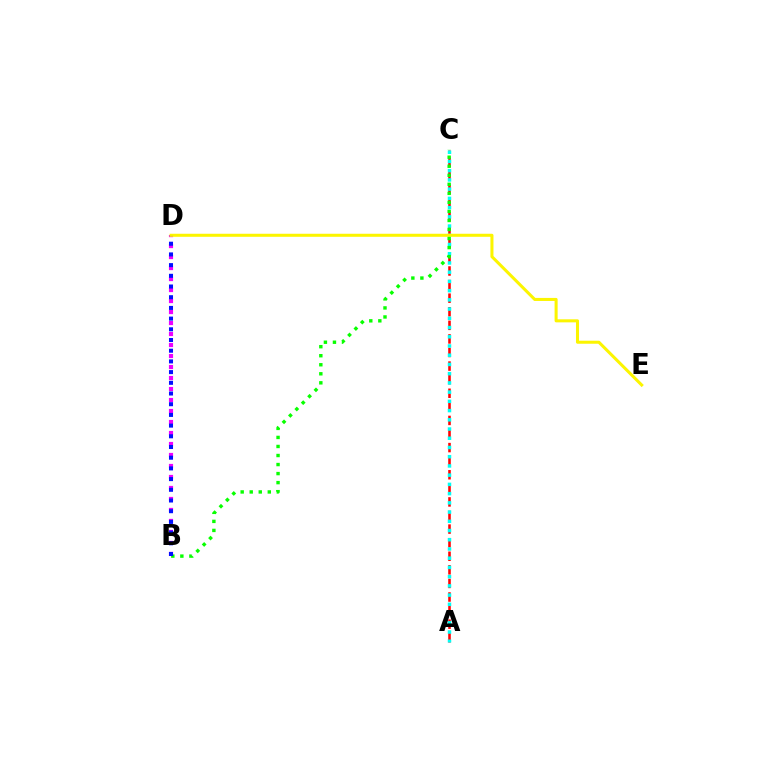{('A', 'C'): [{'color': '#ff0000', 'line_style': 'dashed', 'thickness': 1.85}, {'color': '#00fff6', 'line_style': 'dotted', 'thickness': 2.51}], ('B', 'D'): [{'color': '#ee00ff', 'line_style': 'dotted', 'thickness': 2.99}, {'color': '#0010ff', 'line_style': 'dotted', 'thickness': 2.91}], ('B', 'C'): [{'color': '#08ff00', 'line_style': 'dotted', 'thickness': 2.46}], ('D', 'E'): [{'color': '#fcf500', 'line_style': 'solid', 'thickness': 2.19}]}